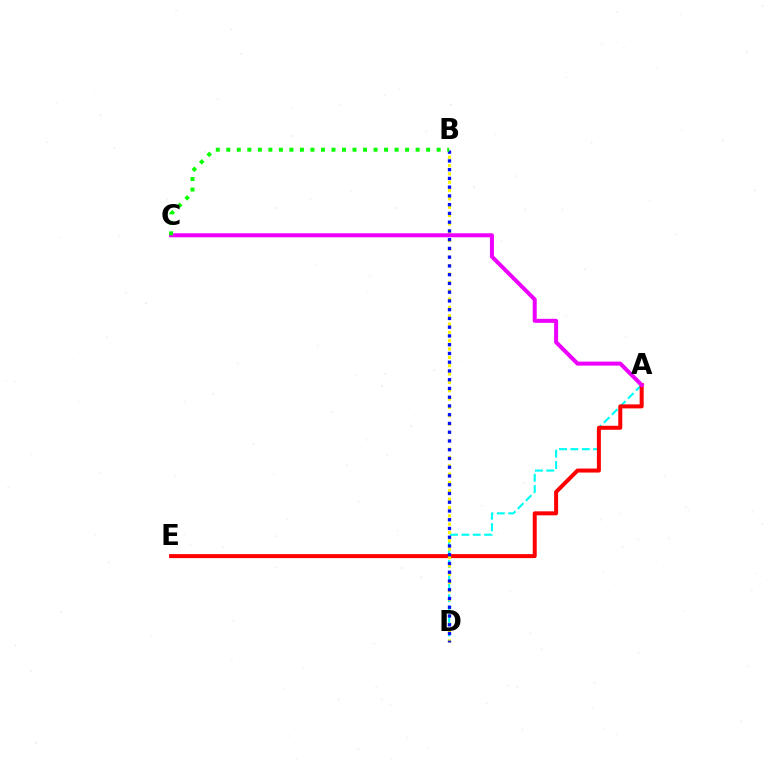{('A', 'D'): [{'color': '#00fff6', 'line_style': 'dashed', 'thickness': 1.55}], ('A', 'E'): [{'color': '#ff0000', 'line_style': 'solid', 'thickness': 2.88}], ('B', 'D'): [{'color': '#fcf500', 'line_style': 'dotted', 'thickness': 2.27}, {'color': '#0010ff', 'line_style': 'dotted', 'thickness': 2.38}], ('A', 'C'): [{'color': '#ee00ff', 'line_style': 'solid', 'thickness': 2.89}], ('B', 'C'): [{'color': '#08ff00', 'line_style': 'dotted', 'thickness': 2.86}]}